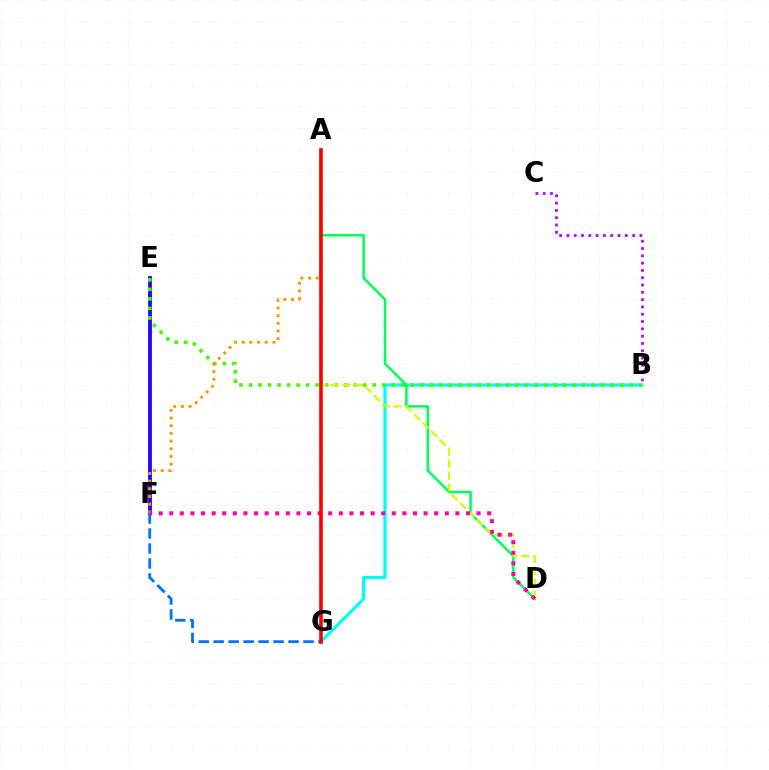{('B', 'C'): [{'color': '#b900ff', 'line_style': 'dotted', 'thickness': 1.98}], ('E', 'F'): [{'color': '#2500ff', 'line_style': 'solid', 'thickness': 2.72}], ('B', 'G'): [{'color': '#00fff6', 'line_style': 'solid', 'thickness': 2.32}], ('B', 'E'): [{'color': '#3dff00', 'line_style': 'dotted', 'thickness': 2.59}], ('A', 'F'): [{'color': '#ff9400', 'line_style': 'dotted', 'thickness': 2.09}], ('A', 'D'): [{'color': '#00ff5c', 'line_style': 'solid', 'thickness': 1.81}, {'color': '#d1ff00', 'line_style': 'dashed', 'thickness': 1.63}], ('F', 'G'): [{'color': '#0074ff', 'line_style': 'dashed', 'thickness': 2.03}], ('D', 'F'): [{'color': '#ff00ac', 'line_style': 'dotted', 'thickness': 2.88}], ('A', 'G'): [{'color': '#ff0000', 'line_style': 'solid', 'thickness': 2.6}]}